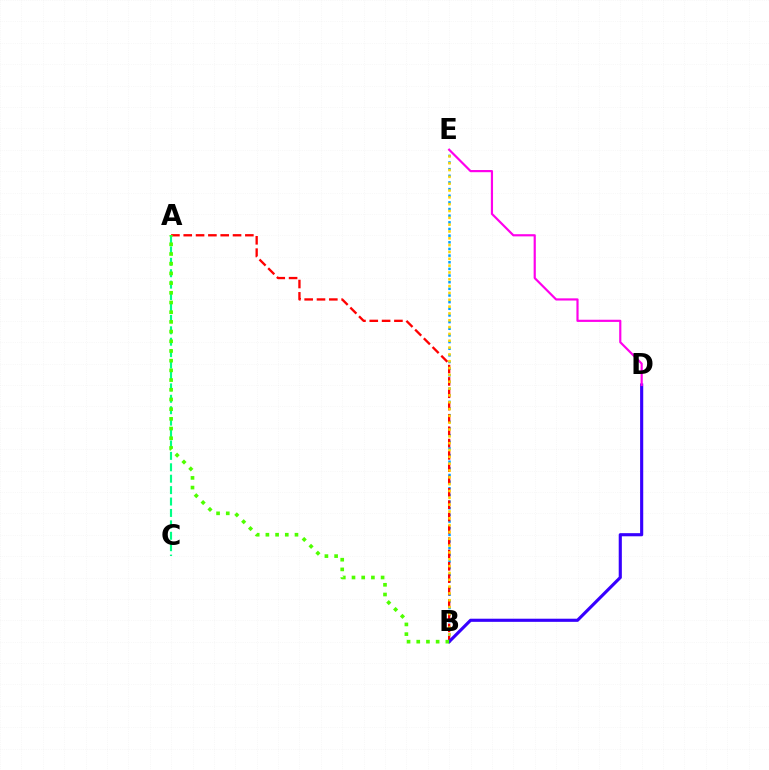{('B', 'E'): [{'color': '#009eff', 'line_style': 'dotted', 'thickness': 1.81}, {'color': '#ffd500', 'line_style': 'dotted', 'thickness': 1.86}], ('A', 'B'): [{'color': '#ff0000', 'line_style': 'dashed', 'thickness': 1.67}, {'color': '#4fff00', 'line_style': 'dotted', 'thickness': 2.63}], ('A', 'C'): [{'color': '#00ff86', 'line_style': 'dashed', 'thickness': 1.55}], ('B', 'D'): [{'color': '#3700ff', 'line_style': 'solid', 'thickness': 2.25}], ('D', 'E'): [{'color': '#ff00ed', 'line_style': 'solid', 'thickness': 1.57}]}